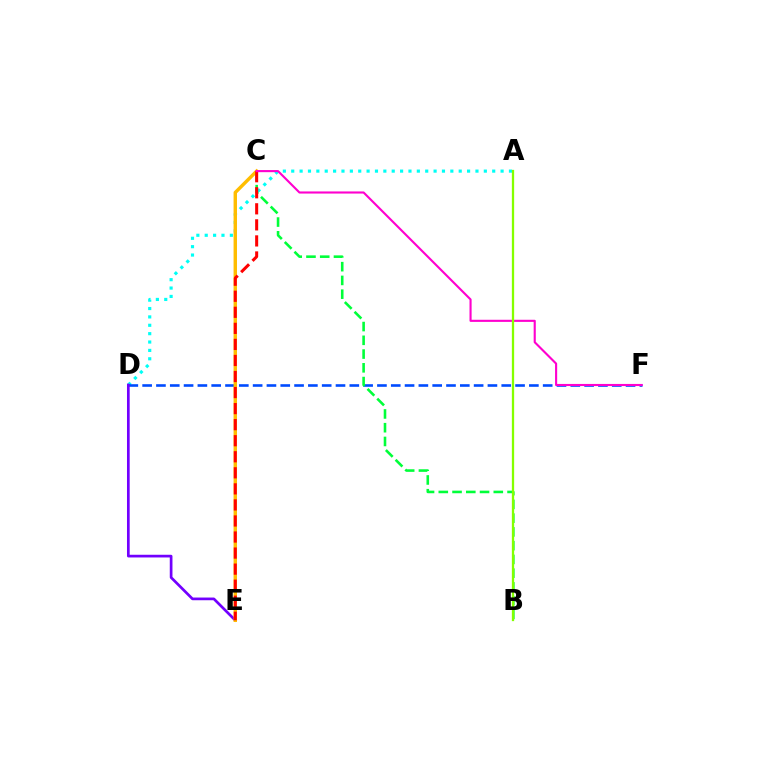{('A', 'D'): [{'color': '#00fff6', 'line_style': 'dotted', 'thickness': 2.28}], ('D', 'F'): [{'color': '#004bff', 'line_style': 'dashed', 'thickness': 1.88}], ('D', 'E'): [{'color': '#7200ff', 'line_style': 'solid', 'thickness': 1.94}], ('B', 'C'): [{'color': '#00ff39', 'line_style': 'dashed', 'thickness': 1.87}], ('C', 'E'): [{'color': '#ffbd00', 'line_style': 'solid', 'thickness': 2.46}, {'color': '#ff0000', 'line_style': 'dashed', 'thickness': 2.18}], ('C', 'F'): [{'color': '#ff00cf', 'line_style': 'solid', 'thickness': 1.52}], ('A', 'B'): [{'color': '#84ff00', 'line_style': 'solid', 'thickness': 1.64}]}